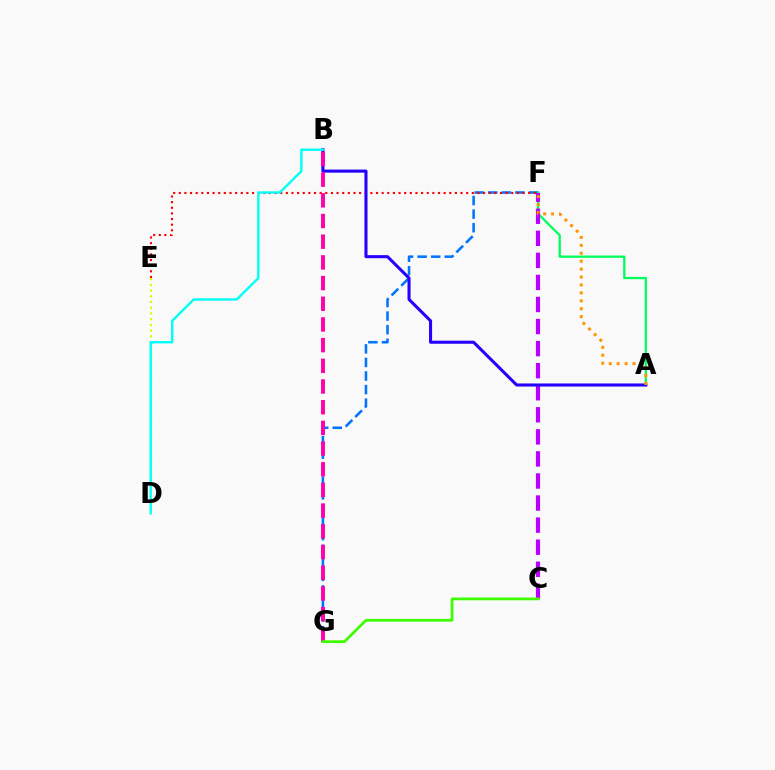{('F', 'G'): [{'color': '#0074ff', 'line_style': 'dashed', 'thickness': 1.84}], ('E', 'F'): [{'color': '#ff0000', 'line_style': 'dotted', 'thickness': 1.53}], ('A', 'F'): [{'color': '#00ff5c', 'line_style': 'solid', 'thickness': 1.64}, {'color': '#ff9400', 'line_style': 'dotted', 'thickness': 2.15}], ('C', 'F'): [{'color': '#b900ff', 'line_style': 'dashed', 'thickness': 3.0}], ('A', 'B'): [{'color': '#2500ff', 'line_style': 'solid', 'thickness': 2.2}], ('B', 'G'): [{'color': '#ff00ac', 'line_style': 'dashed', 'thickness': 2.81}], ('D', 'E'): [{'color': '#d1ff00', 'line_style': 'dotted', 'thickness': 1.56}], ('B', 'D'): [{'color': '#00fff6', 'line_style': 'solid', 'thickness': 1.71}], ('C', 'G'): [{'color': '#3dff00', 'line_style': 'solid', 'thickness': 1.98}]}